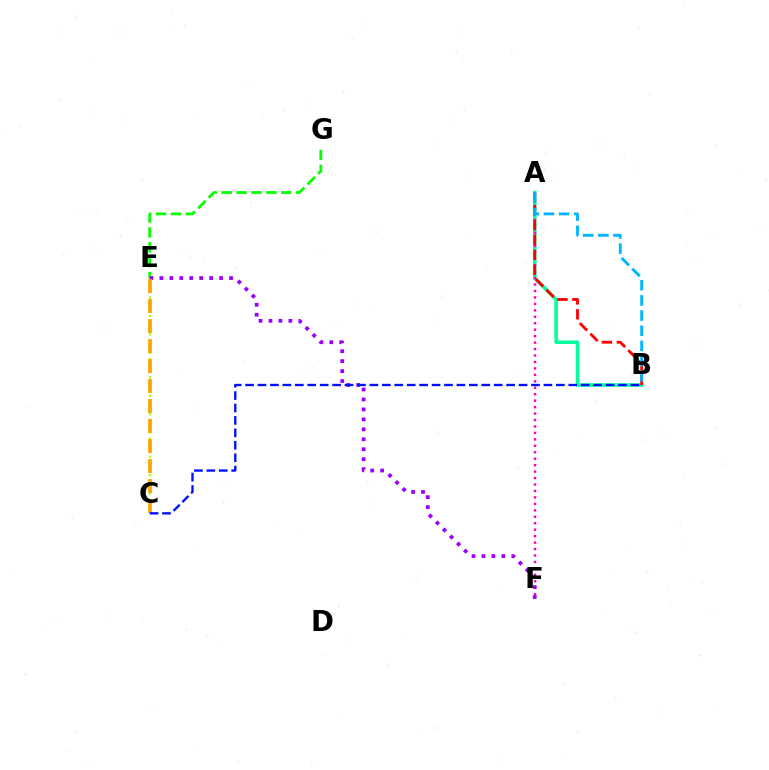{('A', 'B'): [{'color': '#00ff9d', 'line_style': 'solid', 'thickness': 2.53}, {'color': '#ff0000', 'line_style': 'dashed', 'thickness': 2.03}, {'color': '#00b5ff', 'line_style': 'dashed', 'thickness': 2.06}], ('C', 'E'): [{'color': '#b3ff00', 'line_style': 'dotted', 'thickness': 1.66}, {'color': '#ffa500', 'line_style': 'dashed', 'thickness': 2.72}], ('A', 'F'): [{'color': '#ff00bd', 'line_style': 'dotted', 'thickness': 1.75}], ('E', 'G'): [{'color': '#08ff00', 'line_style': 'dashed', 'thickness': 2.02}], ('E', 'F'): [{'color': '#9b00ff', 'line_style': 'dotted', 'thickness': 2.7}], ('B', 'C'): [{'color': '#0010ff', 'line_style': 'dashed', 'thickness': 1.69}]}